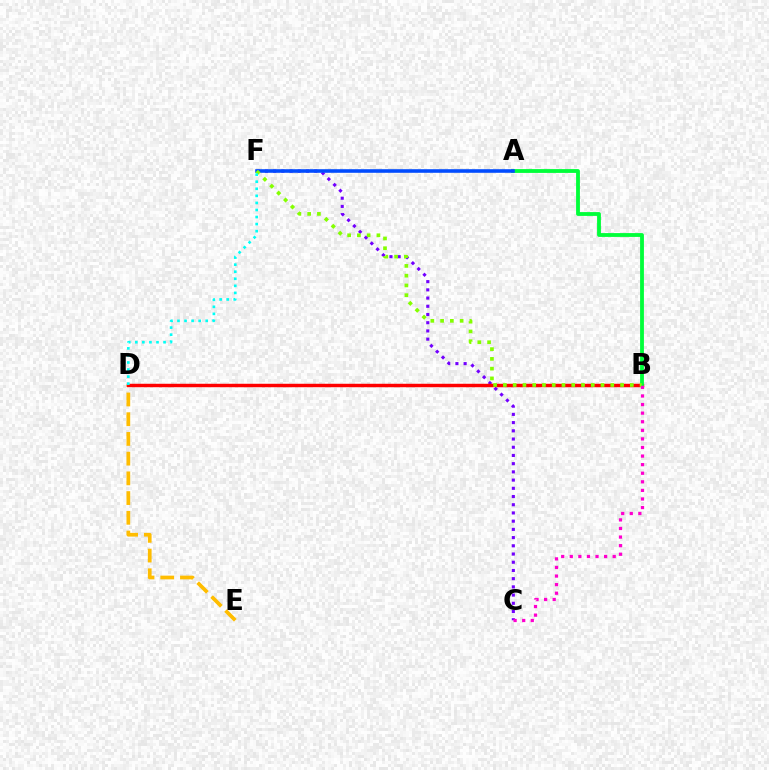{('C', 'F'): [{'color': '#7200ff', 'line_style': 'dotted', 'thickness': 2.23}], ('D', 'E'): [{'color': '#ffbd00', 'line_style': 'dashed', 'thickness': 2.68}], ('B', 'D'): [{'color': '#ff0000', 'line_style': 'solid', 'thickness': 2.49}], ('A', 'B'): [{'color': '#00ff39', 'line_style': 'solid', 'thickness': 2.75}], ('A', 'F'): [{'color': '#004bff', 'line_style': 'solid', 'thickness': 2.58}], ('B', 'F'): [{'color': '#84ff00', 'line_style': 'dotted', 'thickness': 2.65}], ('D', 'F'): [{'color': '#00fff6', 'line_style': 'dotted', 'thickness': 1.92}], ('B', 'C'): [{'color': '#ff00cf', 'line_style': 'dotted', 'thickness': 2.33}]}